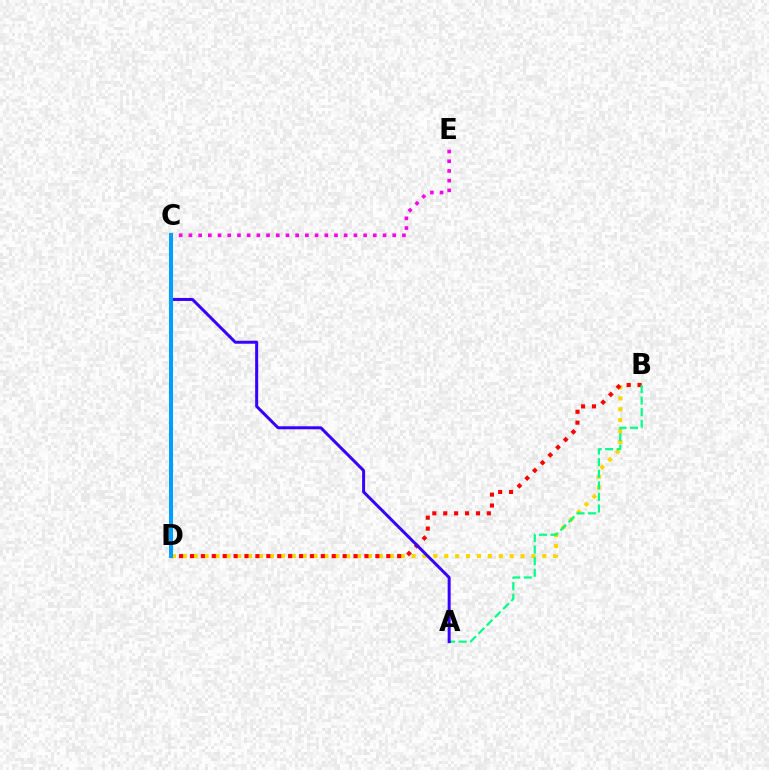{('B', 'D'): [{'color': '#ffd500', 'line_style': 'dotted', 'thickness': 2.96}, {'color': '#ff0000', 'line_style': 'dotted', 'thickness': 2.96}], ('C', 'D'): [{'color': '#4fff00', 'line_style': 'dashed', 'thickness': 1.68}, {'color': '#009eff', 'line_style': 'solid', 'thickness': 2.87}], ('C', 'E'): [{'color': '#ff00ed', 'line_style': 'dotted', 'thickness': 2.64}], ('A', 'B'): [{'color': '#00ff86', 'line_style': 'dashed', 'thickness': 1.57}], ('A', 'C'): [{'color': '#3700ff', 'line_style': 'solid', 'thickness': 2.16}]}